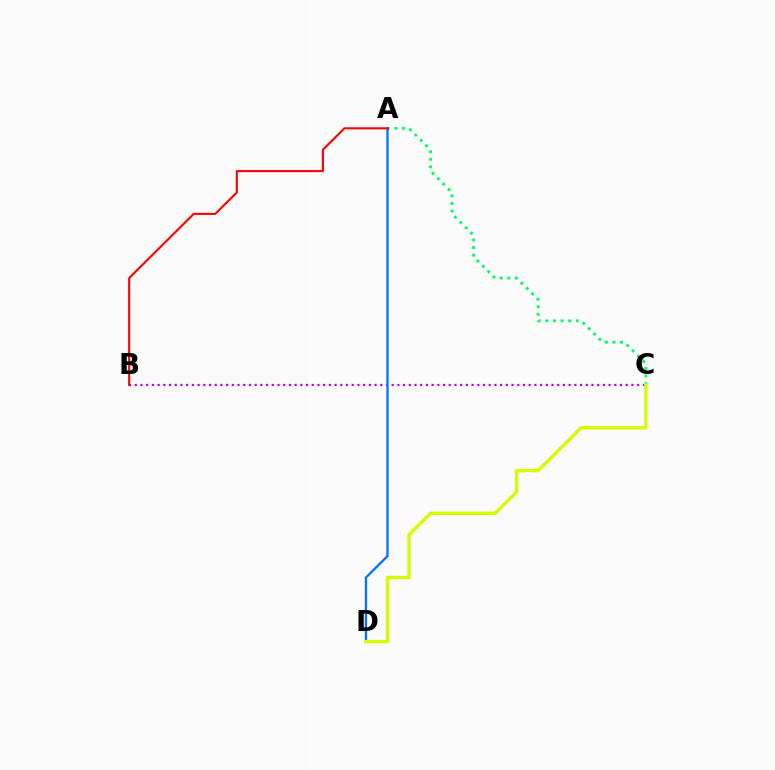{('B', 'C'): [{'color': '#b900ff', 'line_style': 'dotted', 'thickness': 1.55}], ('A', 'C'): [{'color': '#00ff5c', 'line_style': 'dotted', 'thickness': 2.06}], ('A', 'D'): [{'color': '#0074ff', 'line_style': 'solid', 'thickness': 1.66}], ('A', 'B'): [{'color': '#ff0000', 'line_style': 'solid', 'thickness': 1.52}], ('C', 'D'): [{'color': '#d1ff00', 'line_style': 'solid', 'thickness': 2.42}]}